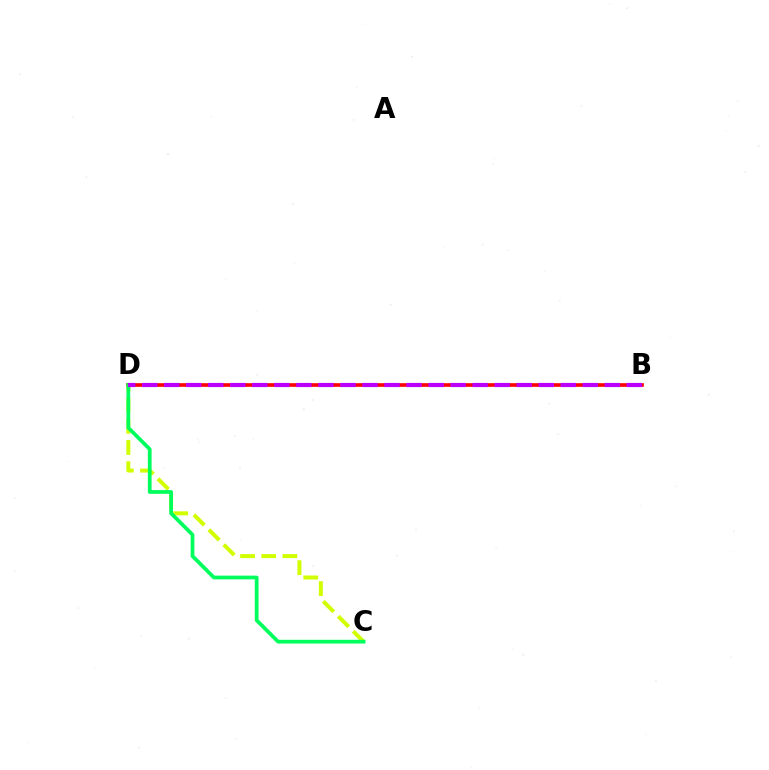{('B', 'D'): [{'color': '#0074ff', 'line_style': 'dotted', 'thickness': 1.62}, {'color': '#ff0000', 'line_style': 'solid', 'thickness': 2.6}, {'color': '#b900ff', 'line_style': 'dashed', 'thickness': 2.99}], ('C', 'D'): [{'color': '#d1ff00', 'line_style': 'dashed', 'thickness': 2.87}, {'color': '#00ff5c', 'line_style': 'solid', 'thickness': 2.69}]}